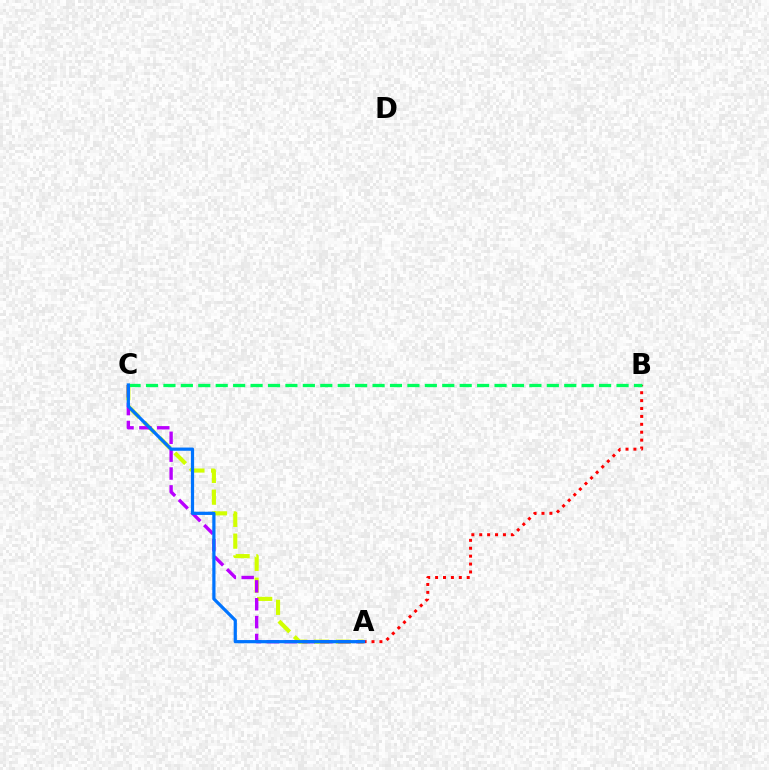{('A', 'C'): [{'color': '#d1ff00', 'line_style': 'dashed', 'thickness': 2.96}, {'color': '#b900ff', 'line_style': 'dashed', 'thickness': 2.43}, {'color': '#0074ff', 'line_style': 'solid', 'thickness': 2.32}], ('A', 'B'): [{'color': '#ff0000', 'line_style': 'dotted', 'thickness': 2.15}], ('B', 'C'): [{'color': '#00ff5c', 'line_style': 'dashed', 'thickness': 2.37}]}